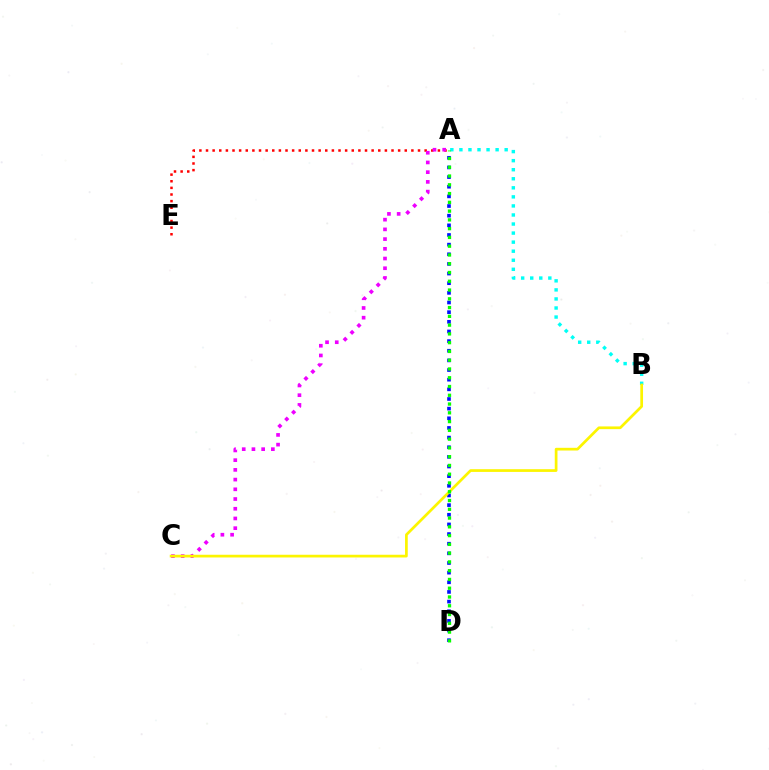{('A', 'E'): [{'color': '#ff0000', 'line_style': 'dotted', 'thickness': 1.8}], ('A', 'B'): [{'color': '#00fff6', 'line_style': 'dotted', 'thickness': 2.46}], ('A', 'D'): [{'color': '#0010ff', 'line_style': 'dotted', 'thickness': 2.62}, {'color': '#08ff00', 'line_style': 'dotted', 'thickness': 2.38}], ('A', 'C'): [{'color': '#ee00ff', 'line_style': 'dotted', 'thickness': 2.64}], ('B', 'C'): [{'color': '#fcf500', 'line_style': 'solid', 'thickness': 1.95}]}